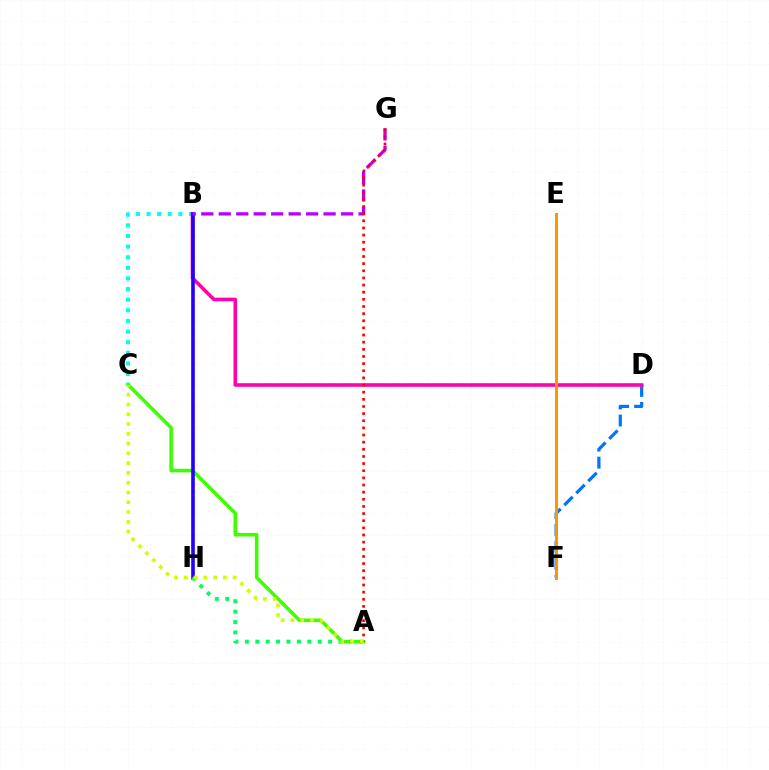{('B', 'C'): [{'color': '#00fff6', 'line_style': 'dotted', 'thickness': 2.89}], ('A', 'C'): [{'color': '#3dff00', 'line_style': 'solid', 'thickness': 2.56}, {'color': '#d1ff00', 'line_style': 'dotted', 'thickness': 2.66}], ('D', 'F'): [{'color': '#0074ff', 'line_style': 'dashed', 'thickness': 2.31}], ('B', 'D'): [{'color': '#ff00ac', 'line_style': 'solid', 'thickness': 2.57}], ('B', 'H'): [{'color': '#2500ff', 'line_style': 'solid', 'thickness': 2.61}], ('A', 'H'): [{'color': '#00ff5c', 'line_style': 'dotted', 'thickness': 2.83}], ('B', 'G'): [{'color': '#b900ff', 'line_style': 'dashed', 'thickness': 2.37}], ('E', 'F'): [{'color': '#ff9400', 'line_style': 'solid', 'thickness': 2.13}], ('A', 'G'): [{'color': '#ff0000', 'line_style': 'dotted', 'thickness': 1.94}]}